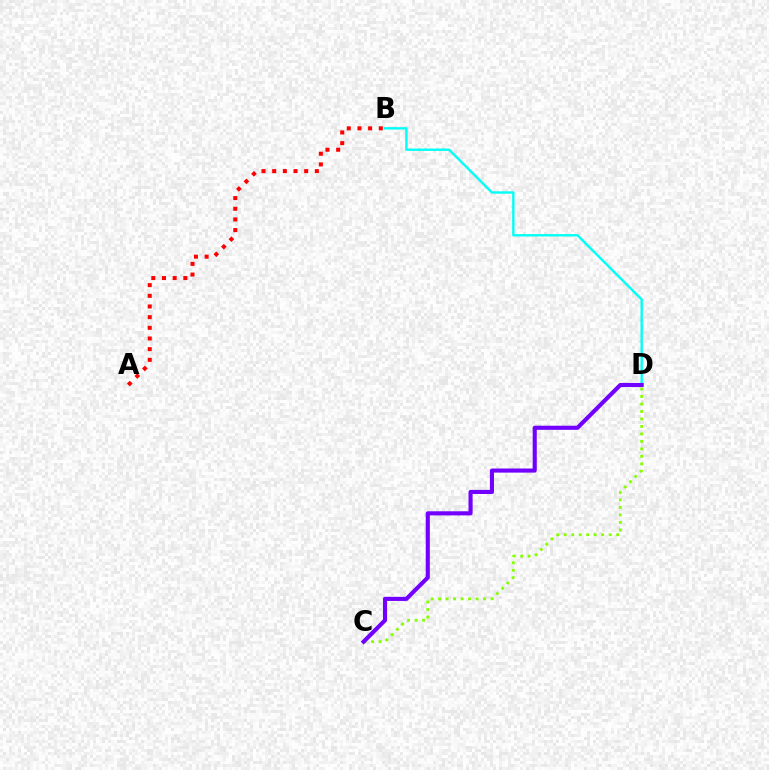{('A', 'B'): [{'color': '#ff0000', 'line_style': 'dotted', 'thickness': 2.9}], ('B', 'D'): [{'color': '#00fff6', 'line_style': 'solid', 'thickness': 1.71}], ('C', 'D'): [{'color': '#84ff00', 'line_style': 'dotted', 'thickness': 2.03}, {'color': '#7200ff', 'line_style': 'solid', 'thickness': 2.96}]}